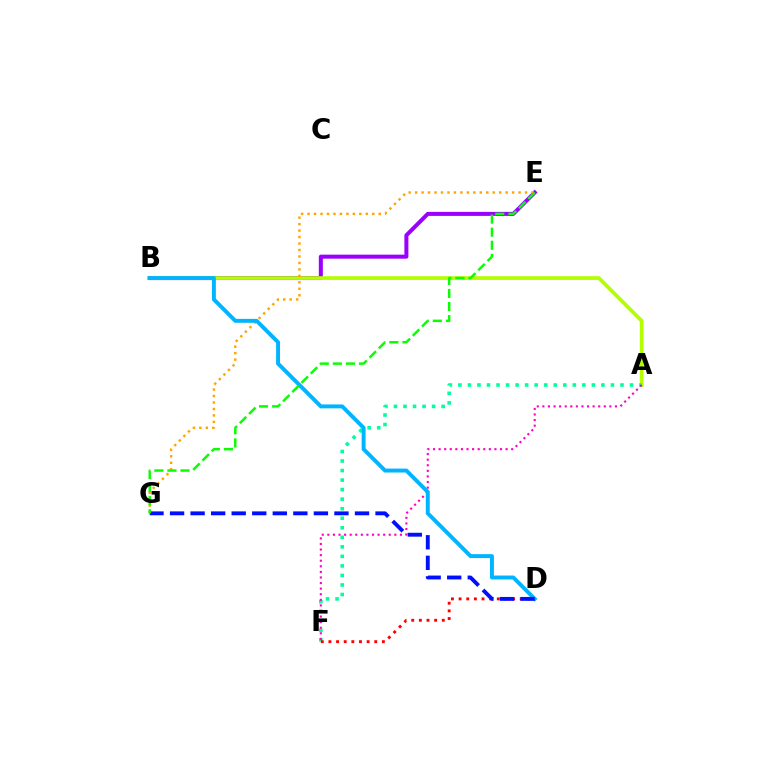{('B', 'E'): [{'color': '#9b00ff', 'line_style': 'solid', 'thickness': 2.89}], ('A', 'B'): [{'color': '#b3ff00', 'line_style': 'solid', 'thickness': 2.68}], ('E', 'G'): [{'color': '#ffa500', 'line_style': 'dotted', 'thickness': 1.76}, {'color': '#08ff00', 'line_style': 'dashed', 'thickness': 1.78}], ('A', 'F'): [{'color': '#00ff9d', 'line_style': 'dotted', 'thickness': 2.59}, {'color': '#ff00bd', 'line_style': 'dotted', 'thickness': 1.52}], ('D', 'F'): [{'color': '#ff0000', 'line_style': 'dotted', 'thickness': 2.08}], ('B', 'D'): [{'color': '#00b5ff', 'line_style': 'solid', 'thickness': 2.83}], ('D', 'G'): [{'color': '#0010ff', 'line_style': 'dashed', 'thickness': 2.79}]}